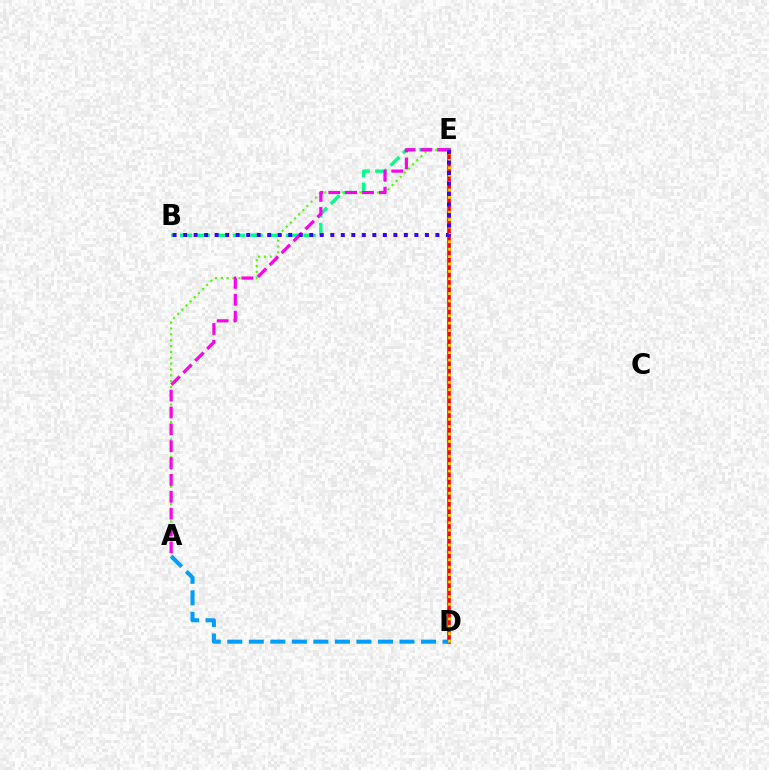{('D', 'E'): [{'color': '#ff0000', 'line_style': 'solid', 'thickness': 2.59}, {'color': '#ffd500', 'line_style': 'dotted', 'thickness': 2.01}], ('B', 'E'): [{'color': '#00ff86', 'line_style': 'dashed', 'thickness': 2.4}, {'color': '#3700ff', 'line_style': 'dotted', 'thickness': 2.86}], ('A', 'D'): [{'color': '#009eff', 'line_style': 'dashed', 'thickness': 2.92}], ('A', 'E'): [{'color': '#4fff00', 'line_style': 'dotted', 'thickness': 1.59}, {'color': '#ff00ed', 'line_style': 'dashed', 'thickness': 2.29}]}